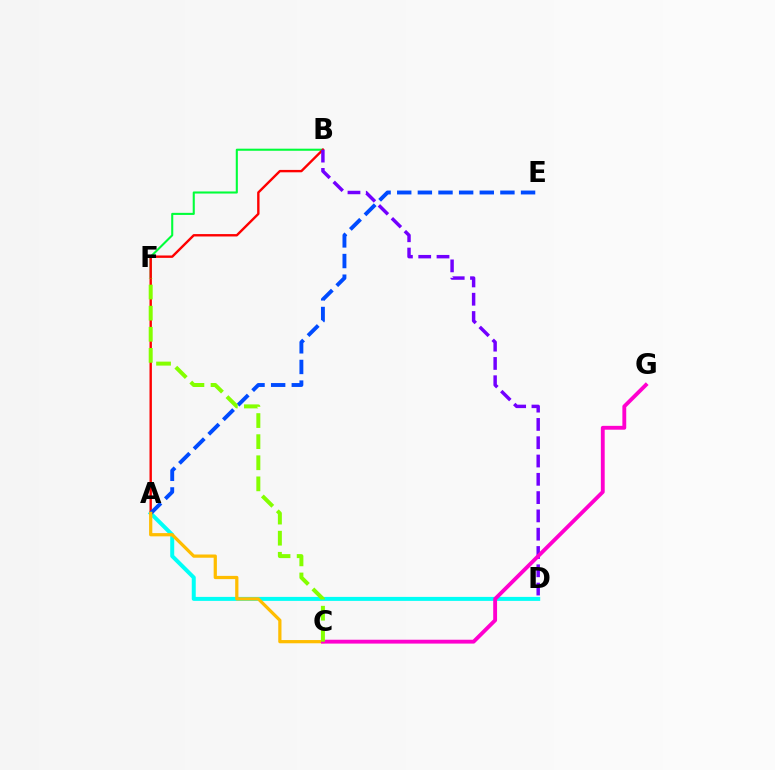{('A', 'D'): [{'color': '#00fff6', 'line_style': 'solid', 'thickness': 2.87}], ('B', 'F'): [{'color': '#00ff39', 'line_style': 'solid', 'thickness': 1.5}], ('A', 'B'): [{'color': '#ff0000', 'line_style': 'solid', 'thickness': 1.72}], ('B', 'D'): [{'color': '#7200ff', 'line_style': 'dashed', 'thickness': 2.49}], ('A', 'E'): [{'color': '#004bff', 'line_style': 'dashed', 'thickness': 2.8}], ('A', 'C'): [{'color': '#ffbd00', 'line_style': 'solid', 'thickness': 2.33}], ('C', 'G'): [{'color': '#ff00cf', 'line_style': 'solid', 'thickness': 2.77}], ('C', 'F'): [{'color': '#84ff00', 'line_style': 'dashed', 'thickness': 2.87}]}